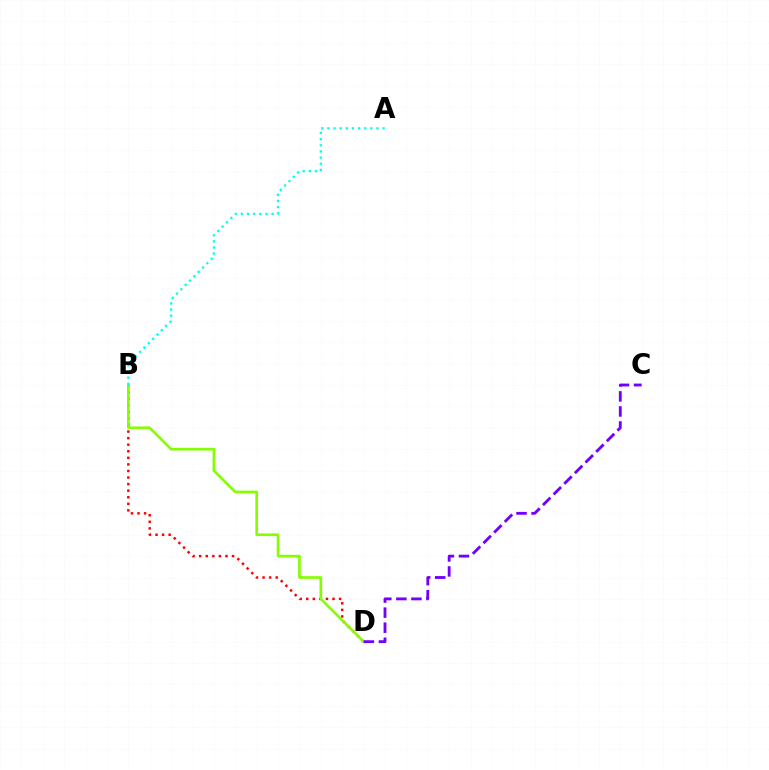{('B', 'D'): [{'color': '#ff0000', 'line_style': 'dotted', 'thickness': 1.78}, {'color': '#84ff00', 'line_style': 'solid', 'thickness': 1.91}], ('C', 'D'): [{'color': '#7200ff', 'line_style': 'dashed', 'thickness': 2.05}], ('A', 'B'): [{'color': '#00fff6', 'line_style': 'dotted', 'thickness': 1.67}]}